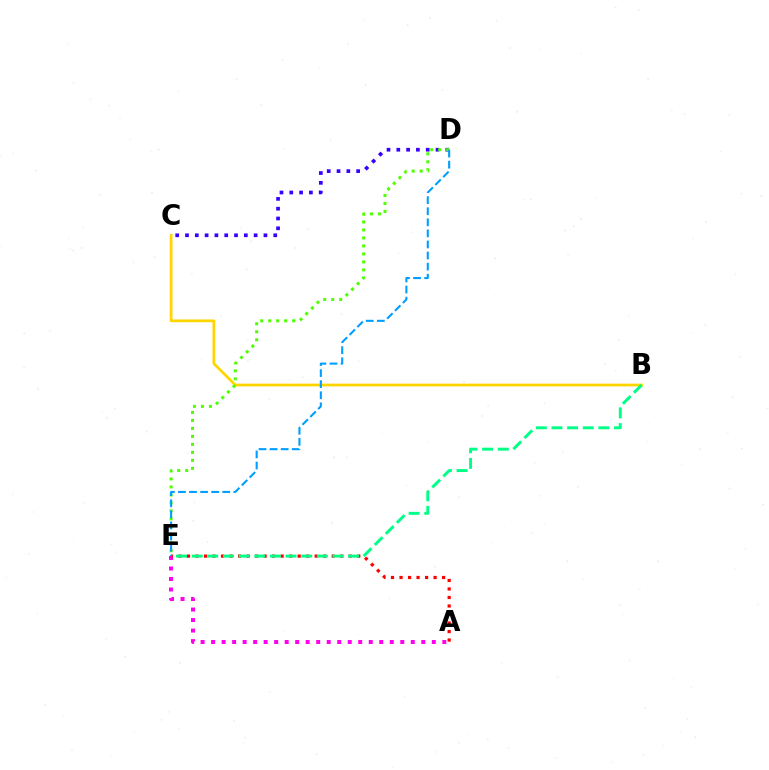{('B', 'C'): [{'color': '#ffd500', 'line_style': 'solid', 'thickness': 1.98}], ('C', 'D'): [{'color': '#3700ff', 'line_style': 'dotted', 'thickness': 2.66}], ('A', 'E'): [{'color': '#ff00ed', 'line_style': 'dotted', 'thickness': 2.86}, {'color': '#ff0000', 'line_style': 'dotted', 'thickness': 2.31}], ('D', 'E'): [{'color': '#4fff00', 'line_style': 'dotted', 'thickness': 2.17}, {'color': '#009eff', 'line_style': 'dashed', 'thickness': 1.51}], ('B', 'E'): [{'color': '#00ff86', 'line_style': 'dashed', 'thickness': 2.13}]}